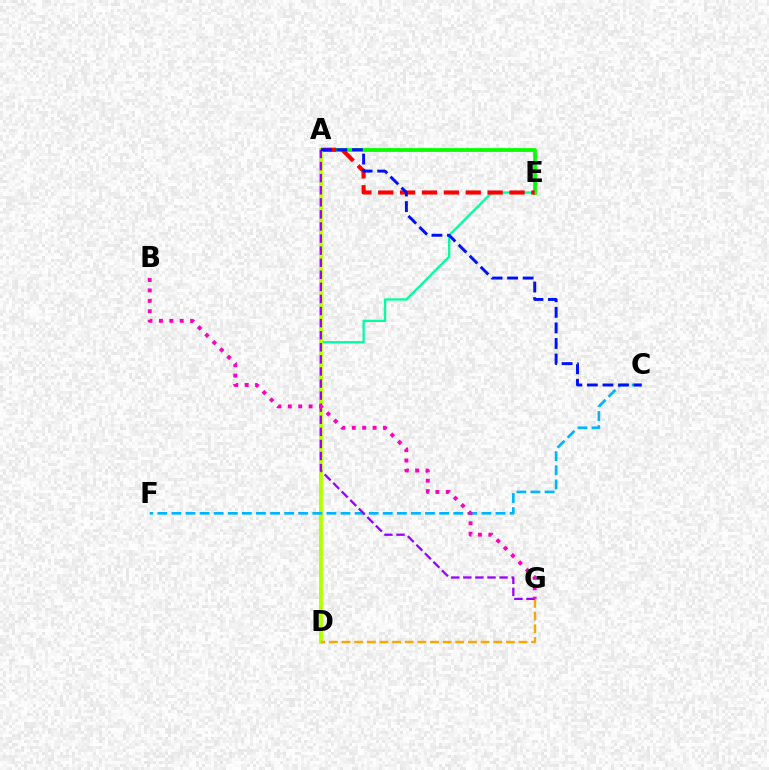{('A', 'E'): [{'color': '#08ff00', 'line_style': 'solid', 'thickness': 2.75}, {'color': '#ff0000', 'line_style': 'dashed', 'thickness': 2.97}], ('D', 'E'): [{'color': '#00ff9d', 'line_style': 'solid', 'thickness': 1.67}], ('A', 'D'): [{'color': '#b3ff00', 'line_style': 'solid', 'thickness': 2.68}], ('C', 'F'): [{'color': '#00b5ff', 'line_style': 'dashed', 'thickness': 1.91}], ('D', 'G'): [{'color': '#ffa500', 'line_style': 'dashed', 'thickness': 1.72}], ('A', 'G'): [{'color': '#9b00ff', 'line_style': 'dashed', 'thickness': 1.64}], ('B', 'G'): [{'color': '#ff00bd', 'line_style': 'dotted', 'thickness': 2.83}], ('A', 'C'): [{'color': '#0010ff', 'line_style': 'dashed', 'thickness': 2.11}]}